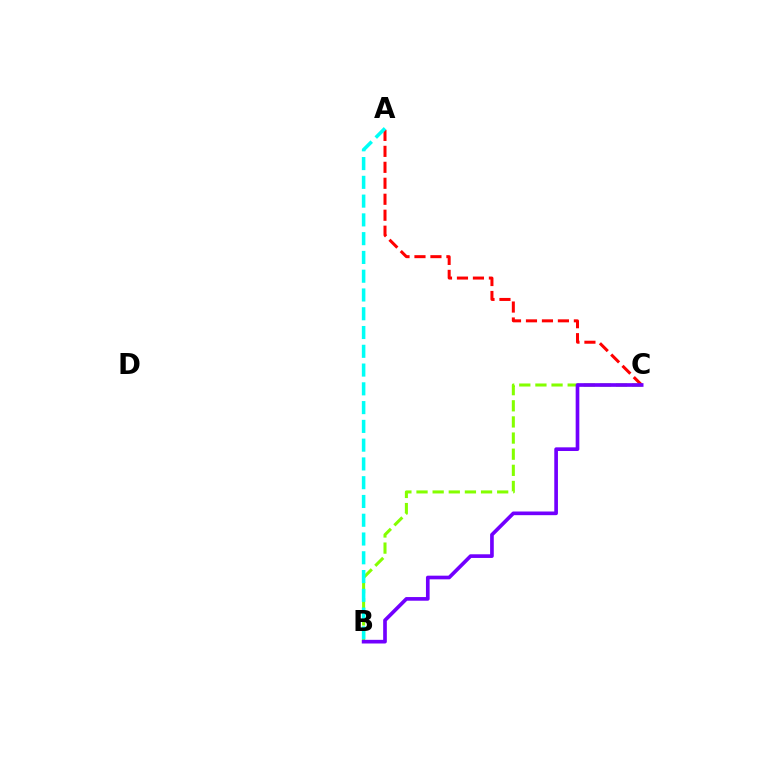{('B', 'C'): [{'color': '#84ff00', 'line_style': 'dashed', 'thickness': 2.19}, {'color': '#7200ff', 'line_style': 'solid', 'thickness': 2.64}], ('A', 'C'): [{'color': '#ff0000', 'line_style': 'dashed', 'thickness': 2.17}], ('A', 'B'): [{'color': '#00fff6', 'line_style': 'dashed', 'thickness': 2.55}]}